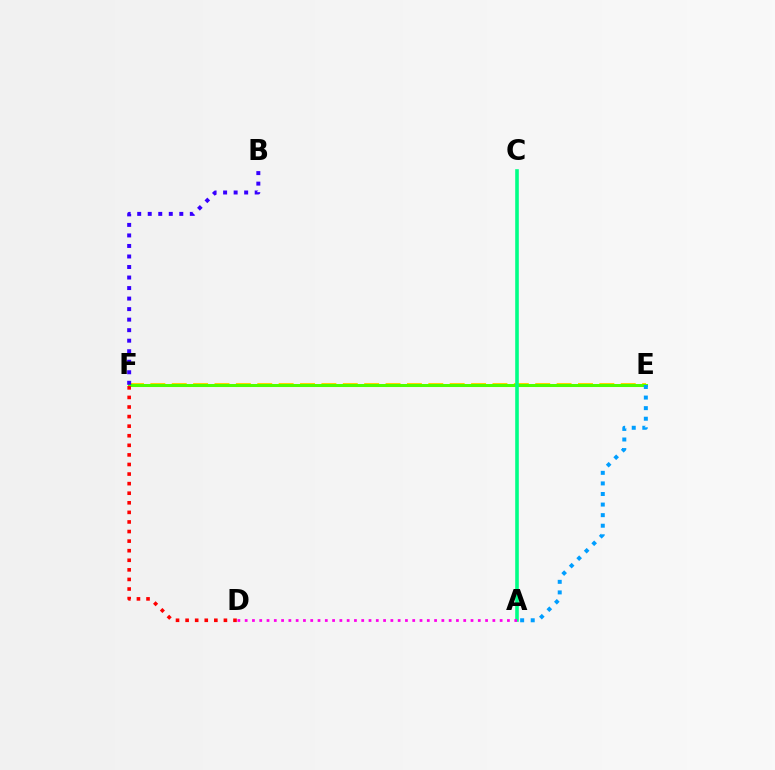{('E', 'F'): [{'color': '#ffd500', 'line_style': 'dashed', 'thickness': 2.9}, {'color': '#4fff00', 'line_style': 'solid', 'thickness': 2.17}], ('A', 'C'): [{'color': '#00ff86', 'line_style': 'solid', 'thickness': 2.59}], ('D', 'F'): [{'color': '#ff0000', 'line_style': 'dotted', 'thickness': 2.6}], ('A', 'E'): [{'color': '#009eff', 'line_style': 'dotted', 'thickness': 2.87}], ('A', 'D'): [{'color': '#ff00ed', 'line_style': 'dotted', 'thickness': 1.98}], ('B', 'F'): [{'color': '#3700ff', 'line_style': 'dotted', 'thickness': 2.86}]}